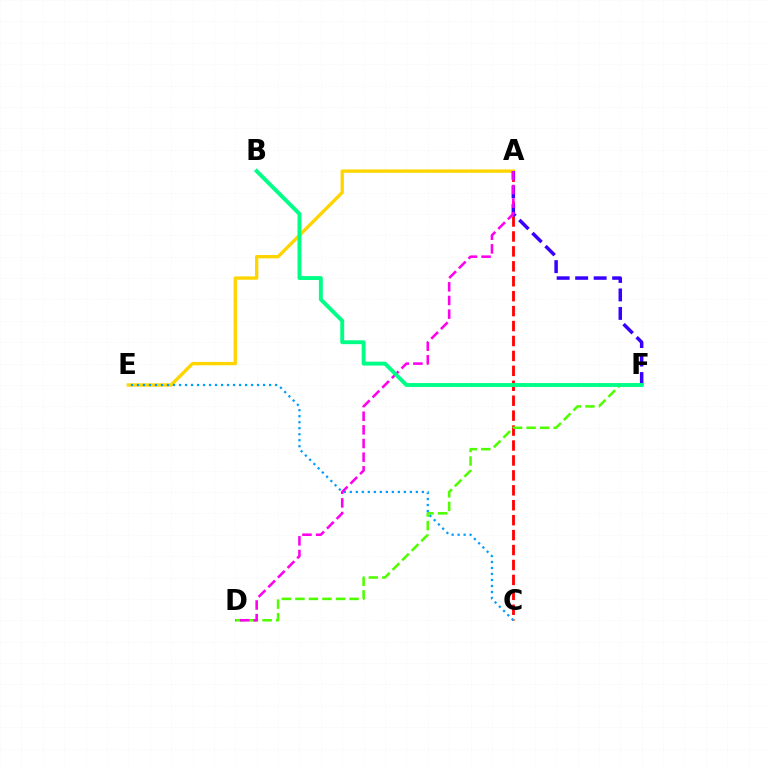{('A', 'E'): [{'color': '#ffd500', 'line_style': 'solid', 'thickness': 2.41}], ('A', 'C'): [{'color': '#ff0000', 'line_style': 'dashed', 'thickness': 2.03}], ('A', 'F'): [{'color': '#3700ff', 'line_style': 'dashed', 'thickness': 2.51}], ('D', 'F'): [{'color': '#4fff00', 'line_style': 'dashed', 'thickness': 1.84}], ('C', 'E'): [{'color': '#009eff', 'line_style': 'dotted', 'thickness': 1.63}], ('A', 'D'): [{'color': '#ff00ed', 'line_style': 'dashed', 'thickness': 1.85}], ('B', 'F'): [{'color': '#00ff86', 'line_style': 'solid', 'thickness': 2.82}]}